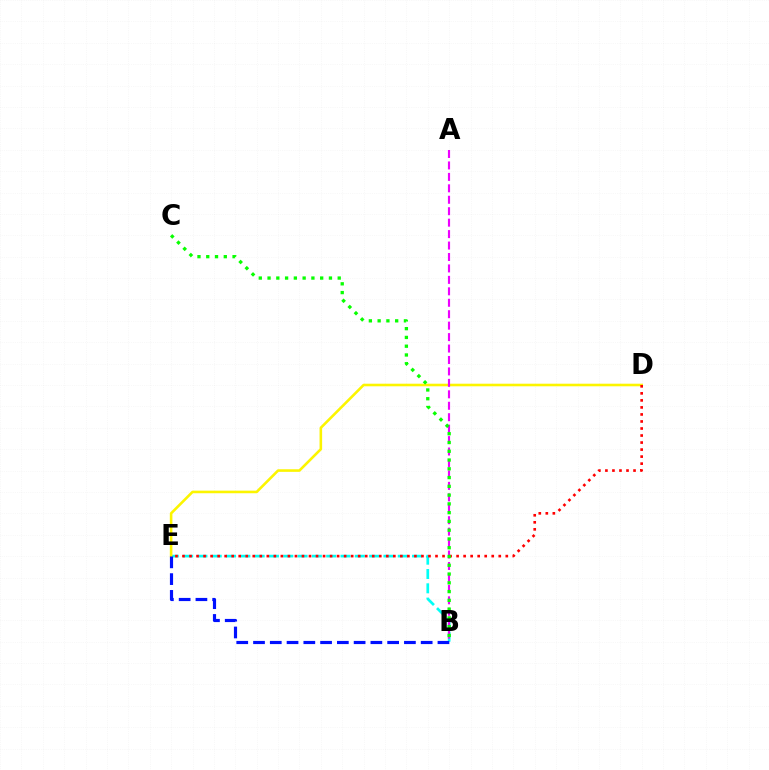{('B', 'E'): [{'color': '#00fff6', 'line_style': 'dashed', 'thickness': 1.94}, {'color': '#0010ff', 'line_style': 'dashed', 'thickness': 2.28}], ('D', 'E'): [{'color': '#fcf500', 'line_style': 'solid', 'thickness': 1.87}, {'color': '#ff0000', 'line_style': 'dotted', 'thickness': 1.91}], ('A', 'B'): [{'color': '#ee00ff', 'line_style': 'dashed', 'thickness': 1.55}], ('B', 'C'): [{'color': '#08ff00', 'line_style': 'dotted', 'thickness': 2.38}]}